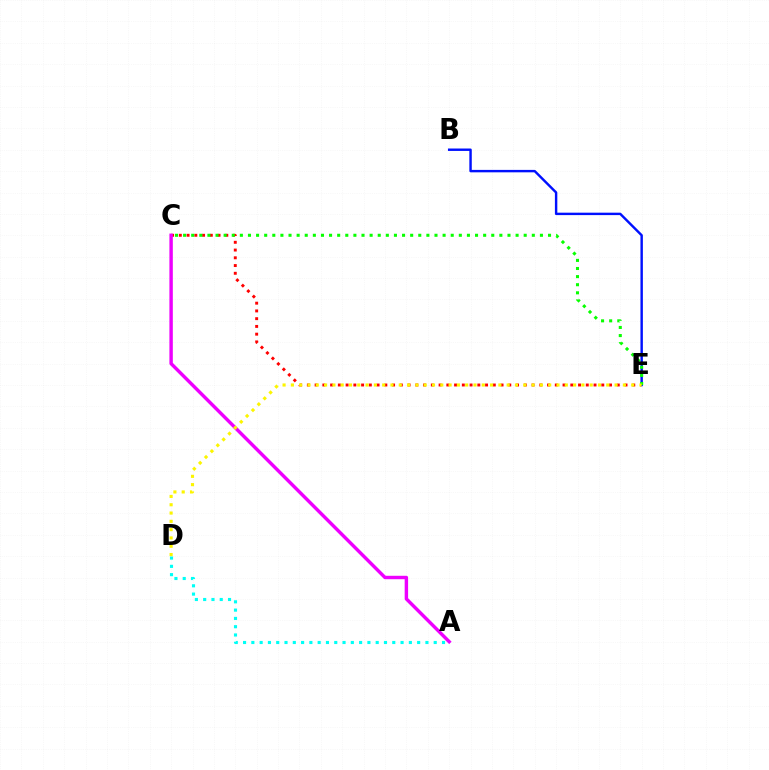{('C', 'E'): [{'color': '#ff0000', 'line_style': 'dotted', 'thickness': 2.11}, {'color': '#08ff00', 'line_style': 'dotted', 'thickness': 2.2}], ('A', 'C'): [{'color': '#ee00ff', 'line_style': 'solid', 'thickness': 2.47}], ('B', 'E'): [{'color': '#0010ff', 'line_style': 'solid', 'thickness': 1.75}], ('A', 'D'): [{'color': '#00fff6', 'line_style': 'dotted', 'thickness': 2.25}], ('D', 'E'): [{'color': '#fcf500', 'line_style': 'dotted', 'thickness': 2.26}]}